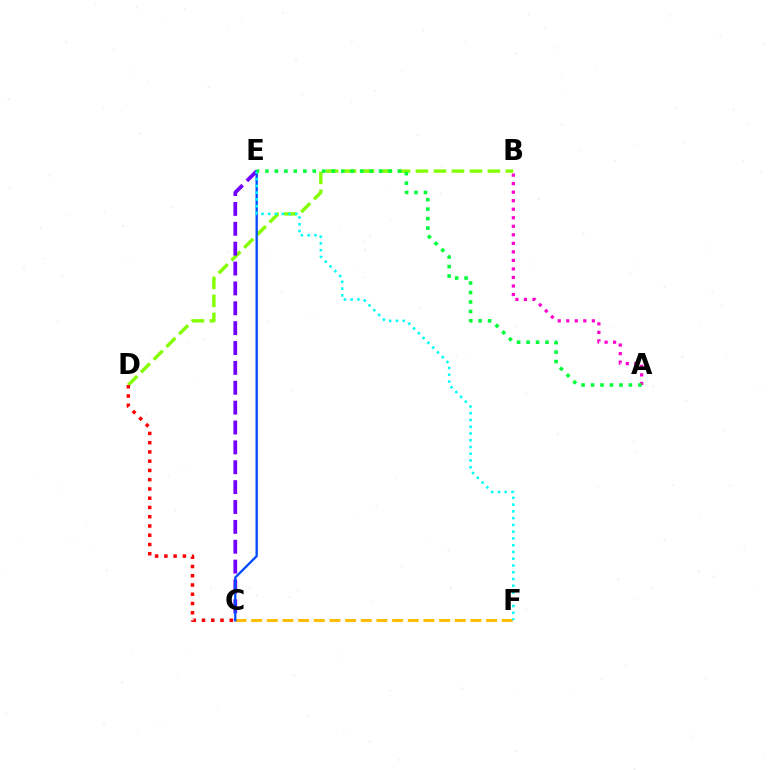{('B', 'D'): [{'color': '#84ff00', 'line_style': 'dashed', 'thickness': 2.44}], ('C', 'E'): [{'color': '#7200ff', 'line_style': 'dashed', 'thickness': 2.7}, {'color': '#004bff', 'line_style': 'solid', 'thickness': 1.68}], ('C', 'F'): [{'color': '#ffbd00', 'line_style': 'dashed', 'thickness': 2.13}], ('C', 'D'): [{'color': '#ff0000', 'line_style': 'dotted', 'thickness': 2.51}], ('E', 'F'): [{'color': '#00fff6', 'line_style': 'dotted', 'thickness': 1.84}], ('A', 'B'): [{'color': '#ff00cf', 'line_style': 'dotted', 'thickness': 2.32}], ('A', 'E'): [{'color': '#00ff39', 'line_style': 'dotted', 'thickness': 2.57}]}